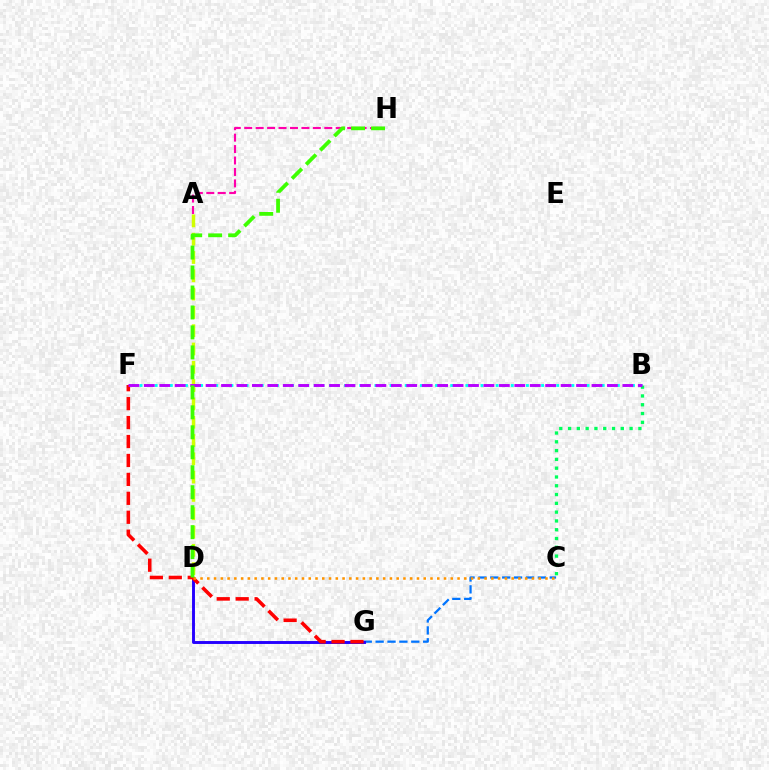{('C', 'G'): [{'color': '#0074ff', 'line_style': 'dashed', 'thickness': 1.61}], ('A', 'H'): [{'color': '#ff00ac', 'line_style': 'dashed', 'thickness': 1.55}], ('B', 'F'): [{'color': '#00fff6', 'line_style': 'dotted', 'thickness': 2.06}, {'color': '#b900ff', 'line_style': 'dashed', 'thickness': 2.1}], ('A', 'D'): [{'color': '#d1ff00', 'line_style': 'dashed', 'thickness': 2.49}], ('D', 'G'): [{'color': '#2500ff', 'line_style': 'solid', 'thickness': 2.1}], ('B', 'C'): [{'color': '#00ff5c', 'line_style': 'dotted', 'thickness': 2.39}], ('F', 'G'): [{'color': '#ff0000', 'line_style': 'dashed', 'thickness': 2.57}], ('C', 'D'): [{'color': '#ff9400', 'line_style': 'dotted', 'thickness': 1.84}], ('D', 'H'): [{'color': '#3dff00', 'line_style': 'dashed', 'thickness': 2.71}]}